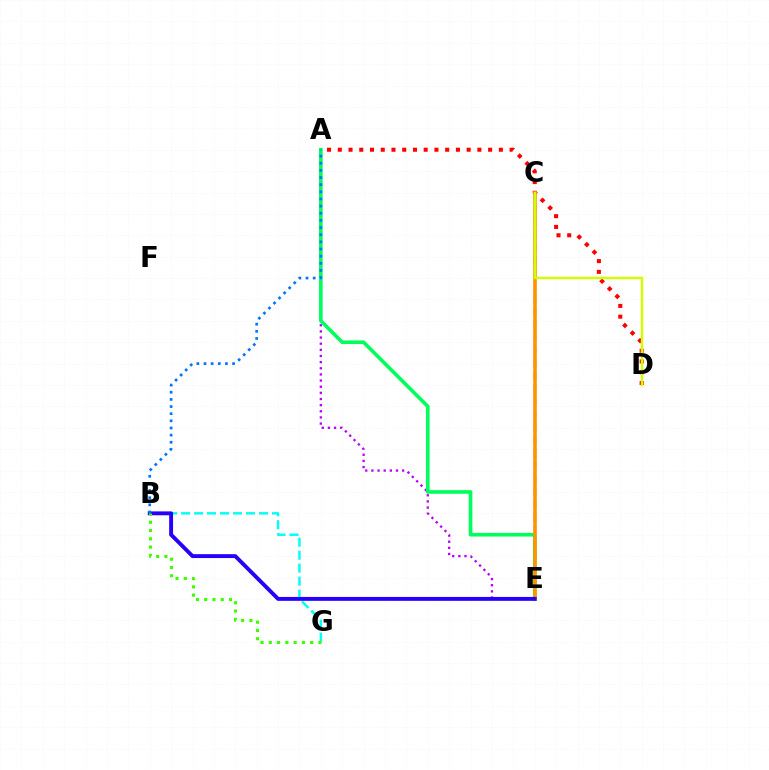{('A', 'D'): [{'color': '#ff0000', 'line_style': 'dotted', 'thickness': 2.92}], ('B', 'G'): [{'color': '#00fff6', 'line_style': 'dashed', 'thickness': 1.76}, {'color': '#3dff00', 'line_style': 'dotted', 'thickness': 2.25}], ('C', 'E'): [{'color': '#ff00ac', 'line_style': 'dashed', 'thickness': 1.75}, {'color': '#ff9400', 'line_style': 'solid', 'thickness': 2.55}], ('A', 'E'): [{'color': '#b900ff', 'line_style': 'dotted', 'thickness': 1.67}, {'color': '#00ff5c', 'line_style': 'solid', 'thickness': 2.61}], ('B', 'E'): [{'color': '#2500ff', 'line_style': 'solid', 'thickness': 2.8}], ('A', 'B'): [{'color': '#0074ff', 'line_style': 'dotted', 'thickness': 1.94}], ('C', 'D'): [{'color': '#d1ff00', 'line_style': 'solid', 'thickness': 1.76}]}